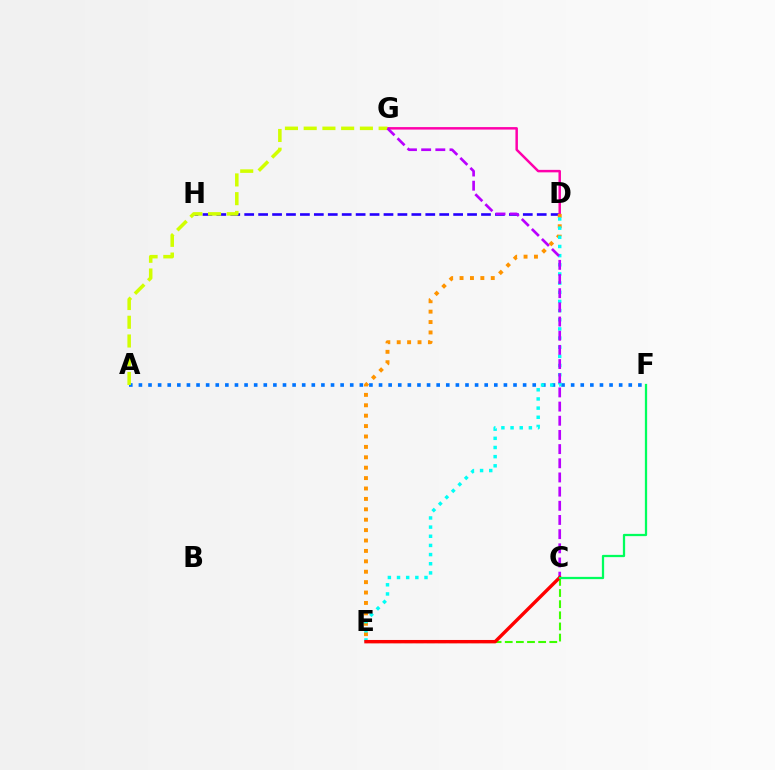{('C', 'E'): [{'color': '#3dff00', 'line_style': 'dashed', 'thickness': 1.51}, {'color': '#ff0000', 'line_style': 'solid', 'thickness': 2.44}], ('D', 'H'): [{'color': '#2500ff', 'line_style': 'dashed', 'thickness': 1.89}], ('D', 'G'): [{'color': '#ff00ac', 'line_style': 'solid', 'thickness': 1.79}], ('A', 'F'): [{'color': '#0074ff', 'line_style': 'dotted', 'thickness': 2.61}], ('A', 'G'): [{'color': '#d1ff00', 'line_style': 'dashed', 'thickness': 2.55}], ('D', 'E'): [{'color': '#ff9400', 'line_style': 'dotted', 'thickness': 2.83}, {'color': '#00fff6', 'line_style': 'dotted', 'thickness': 2.49}], ('C', 'G'): [{'color': '#b900ff', 'line_style': 'dashed', 'thickness': 1.93}], ('C', 'F'): [{'color': '#00ff5c', 'line_style': 'solid', 'thickness': 1.63}]}